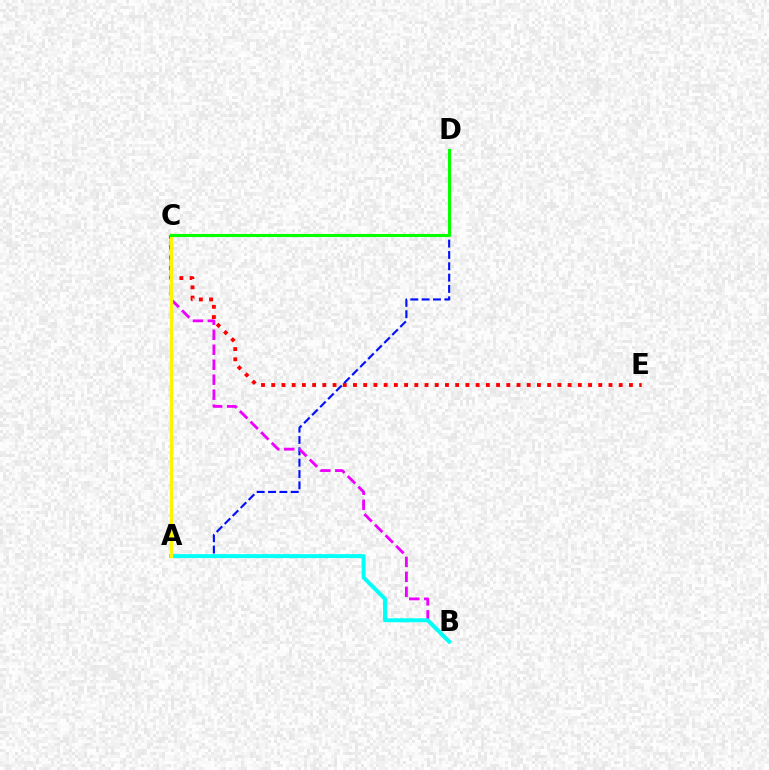{('C', 'E'): [{'color': '#ff0000', 'line_style': 'dotted', 'thickness': 2.78}], ('A', 'D'): [{'color': '#0010ff', 'line_style': 'dashed', 'thickness': 1.54}], ('B', 'C'): [{'color': '#ee00ff', 'line_style': 'dashed', 'thickness': 2.03}], ('A', 'B'): [{'color': '#00fff6', 'line_style': 'solid', 'thickness': 2.84}], ('A', 'C'): [{'color': '#fcf500', 'line_style': 'solid', 'thickness': 2.42}], ('C', 'D'): [{'color': '#08ff00', 'line_style': 'solid', 'thickness': 2.2}]}